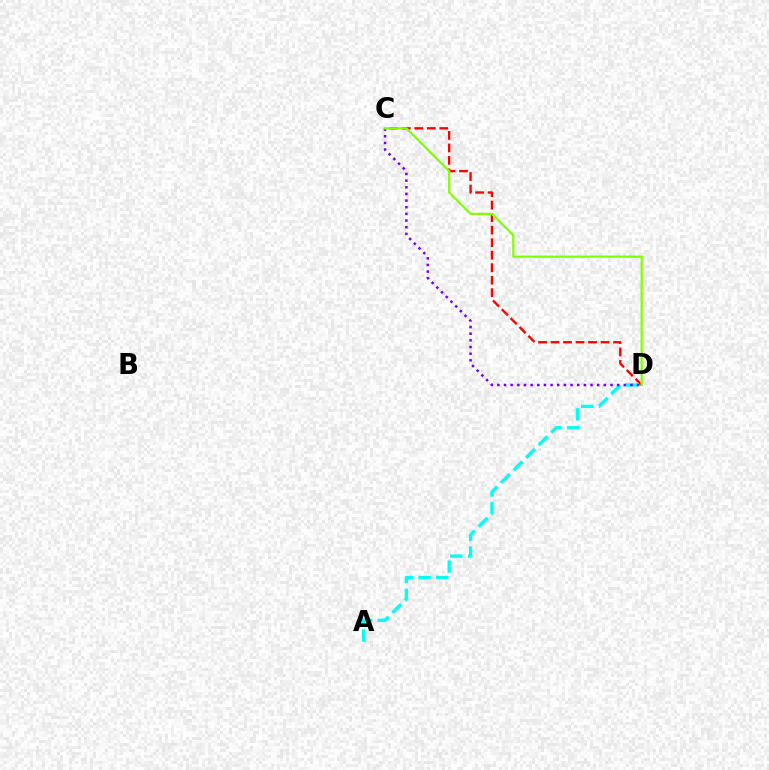{('A', 'D'): [{'color': '#00fff6', 'line_style': 'dashed', 'thickness': 2.41}], ('C', 'D'): [{'color': '#7200ff', 'line_style': 'dotted', 'thickness': 1.81}, {'color': '#ff0000', 'line_style': 'dashed', 'thickness': 1.7}, {'color': '#84ff00', 'line_style': 'solid', 'thickness': 1.61}]}